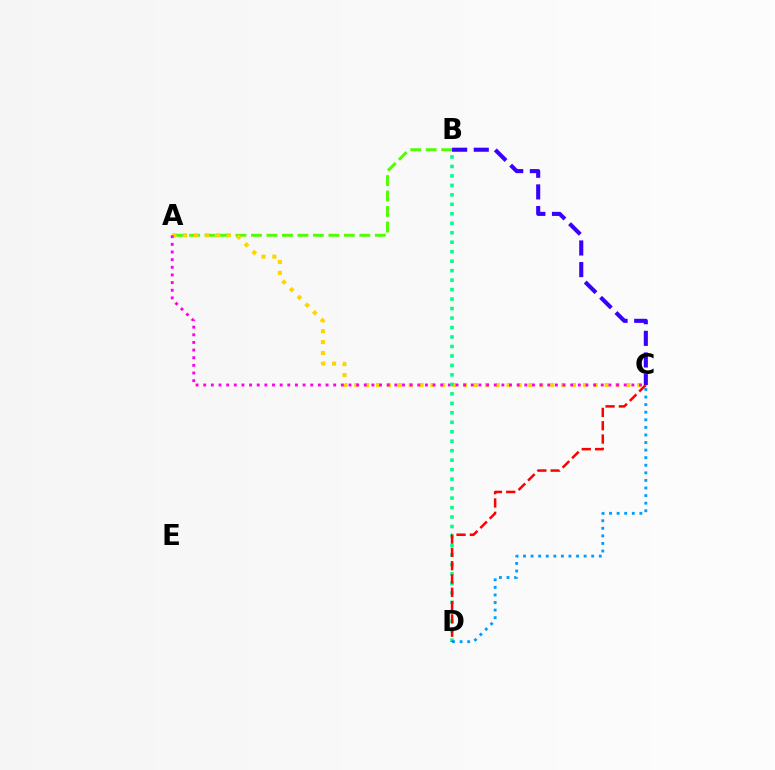{('A', 'B'): [{'color': '#4fff00', 'line_style': 'dashed', 'thickness': 2.1}], ('A', 'C'): [{'color': '#ffd500', 'line_style': 'dotted', 'thickness': 2.96}, {'color': '#ff00ed', 'line_style': 'dotted', 'thickness': 2.08}], ('B', 'C'): [{'color': '#3700ff', 'line_style': 'dashed', 'thickness': 2.94}], ('B', 'D'): [{'color': '#00ff86', 'line_style': 'dotted', 'thickness': 2.57}], ('C', 'D'): [{'color': '#009eff', 'line_style': 'dotted', 'thickness': 2.06}, {'color': '#ff0000', 'line_style': 'dashed', 'thickness': 1.81}]}